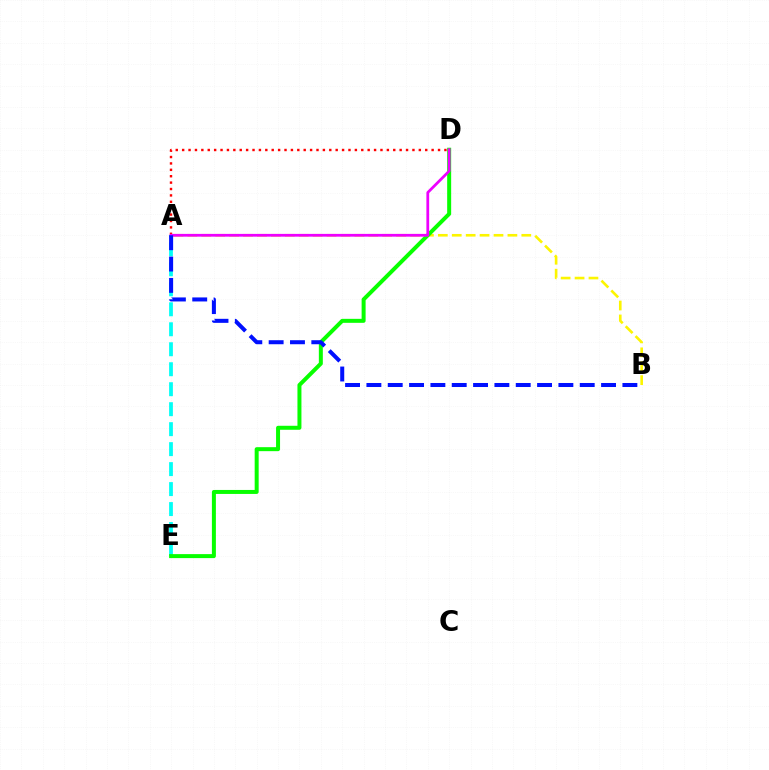{('A', 'B'): [{'color': '#fcf500', 'line_style': 'dashed', 'thickness': 1.89}, {'color': '#0010ff', 'line_style': 'dashed', 'thickness': 2.9}], ('A', 'E'): [{'color': '#00fff6', 'line_style': 'dashed', 'thickness': 2.71}], ('A', 'D'): [{'color': '#ff0000', 'line_style': 'dotted', 'thickness': 1.74}, {'color': '#ee00ff', 'line_style': 'solid', 'thickness': 1.99}], ('D', 'E'): [{'color': '#08ff00', 'line_style': 'solid', 'thickness': 2.87}]}